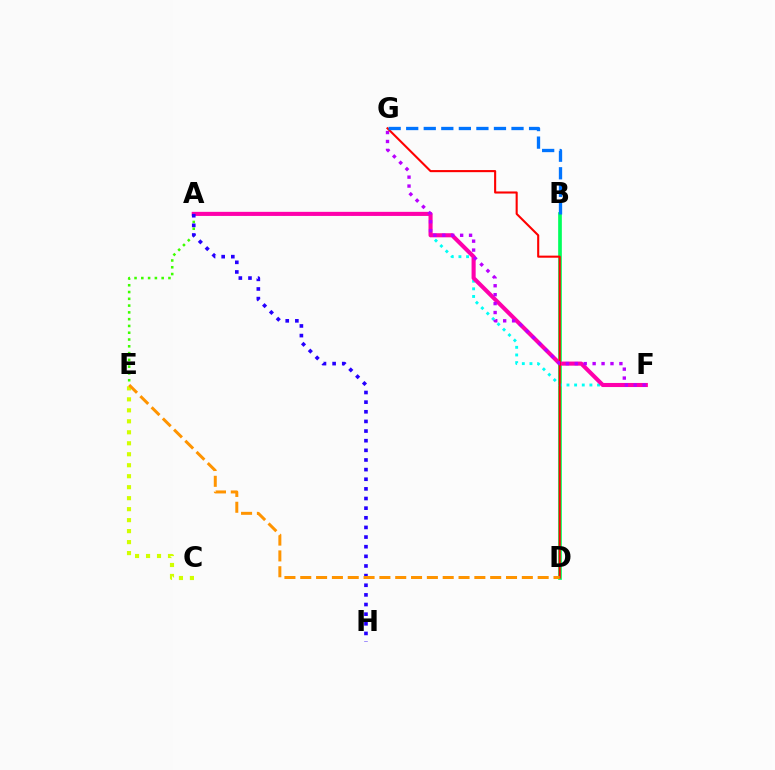{('B', 'D'): [{'color': '#00ff5c', 'line_style': 'solid', 'thickness': 2.65}], ('C', 'E'): [{'color': '#d1ff00', 'line_style': 'dotted', 'thickness': 2.98}], ('A', 'E'): [{'color': '#3dff00', 'line_style': 'dotted', 'thickness': 1.84}], ('A', 'F'): [{'color': '#00fff6', 'line_style': 'dotted', 'thickness': 2.08}, {'color': '#ff00ac', 'line_style': 'solid', 'thickness': 2.94}], ('D', 'G'): [{'color': '#ff0000', 'line_style': 'solid', 'thickness': 1.51}], ('A', 'H'): [{'color': '#2500ff', 'line_style': 'dotted', 'thickness': 2.62}], ('B', 'G'): [{'color': '#0074ff', 'line_style': 'dashed', 'thickness': 2.38}], ('D', 'E'): [{'color': '#ff9400', 'line_style': 'dashed', 'thickness': 2.15}], ('F', 'G'): [{'color': '#b900ff', 'line_style': 'dotted', 'thickness': 2.42}]}